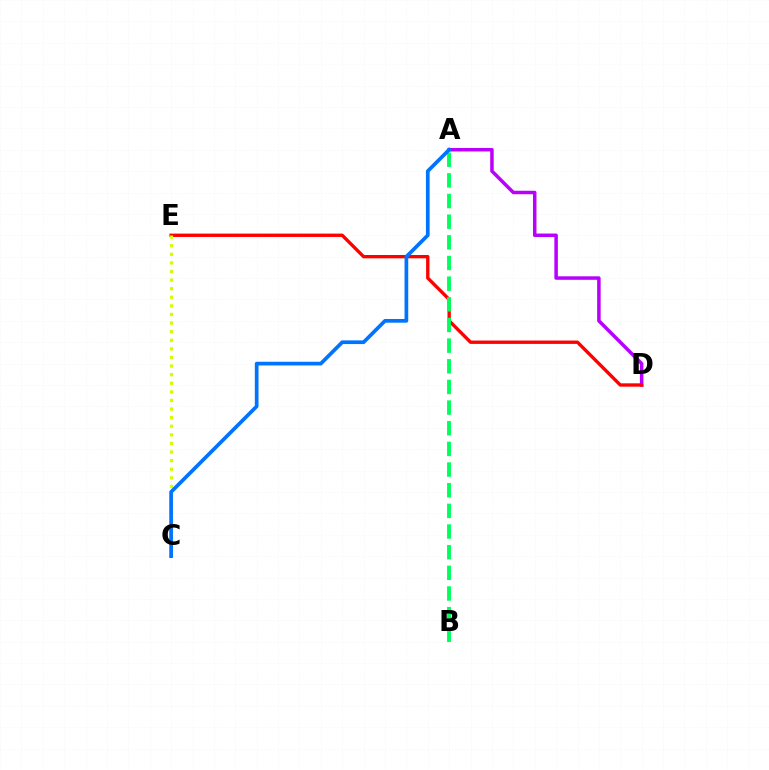{('A', 'D'): [{'color': '#b900ff', 'line_style': 'solid', 'thickness': 2.52}], ('D', 'E'): [{'color': '#ff0000', 'line_style': 'solid', 'thickness': 2.41}], ('C', 'E'): [{'color': '#d1ff00', 'line_style': 'dotted', 'thickness': 2.34}], ('A', 'B'): [{'color': '#00ff5c', 'line_style': 'dashed', 'thickness': 2.81}], ('A', 'C'): [{'color': '#0074ff', 'line_style': 'solid', 'thickness': 2.67}]}